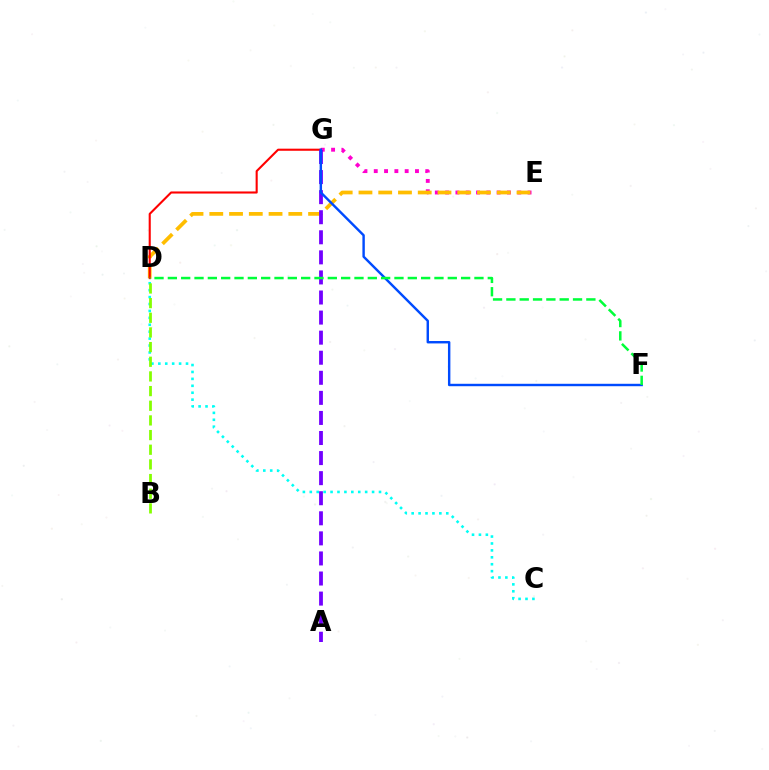{('E', 'G'): [{'color': '#ff00cf', 'line_style': 'dotted', 'thickness': 2.8}], ('C', 'D'): [{'color': '#00fff6', 'line_style': 'dotted', 'thickness': 1.88}], ('B', 'D'): [{'color': '#84ff00', 'line_style': 'dashed', 'thickness': 1.99}], ('D', 'E'): [{'color': '#ffbd00', 'line_style': 'dashed', 'thickness': 2.68}], ('D', 'G'): [{'color': '#ff0000', 'line_style': 'solid', 'thickness': 1.51}], ('A', 'G'): [{'color': '#7200ff', 'line_style': 'dashed', 'thickness': 2.73}], ('F', 'G'): [{'color': '#004bff', 'line_style': 'solid', 'thickness': 1.74}], ('D', 'F'): [{'color': '#00ff39', 'line_style': 'dashed', 'thickness': 1.81}]}